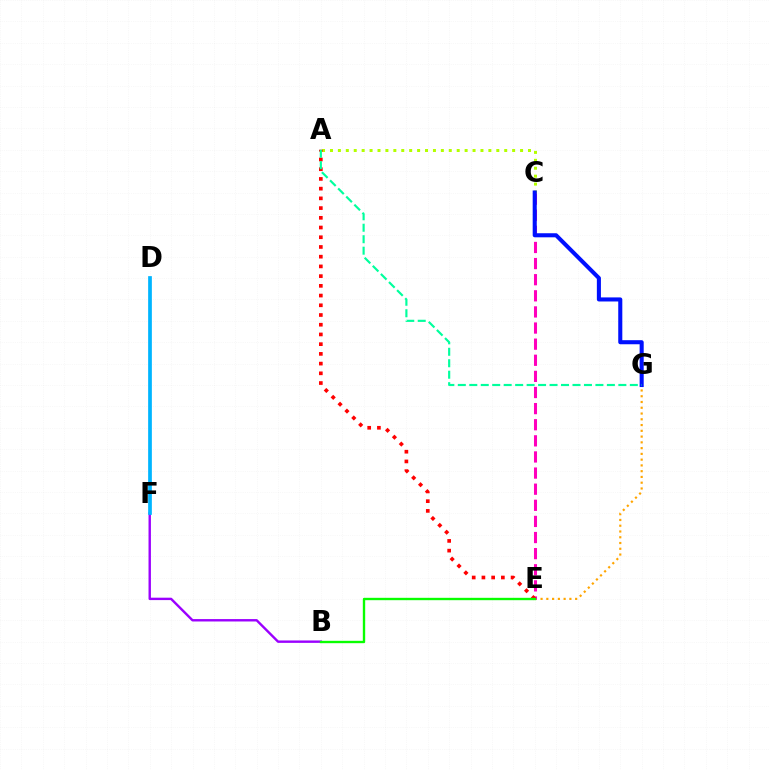{('E', 'G'): [{'color': '#ffa500', 'line_style': 'dotted', 'thickness': 1.57}], ('A', 'C'): [{'color': '#b3ff00', 'line_style': 'dotted', 'thickness': 2.15}], ('B', 'F'): [{'color': '#9b00ff', 'line_style': 'solid', 'thickness': 1.73}], ('C', 'E'): [{'color': '#ff00bd', 'line_style': 'dashed', 'thickness': 2.19}], ('C', 'G'): [{'color': '#0010ff', 'line_style': 'solid', 'thickness': 2.93}], ('D', 'F'): [{'color': '#00b5ff', 'line_style': 'solid', 'thickness': 2.68}], ('A', 'E'): [{'color': '#ff0000', 'line_style': 'dotted', 'thickness': 2.64}], ('B', 'E'): [{'color': '#08ff00', 'line_style': 'solid', 'thickness': 1.7}], ('A', 'G'): [{'color': '#00ff9d', 'line_style': 'dashed', 'thickness': 1.56}]}